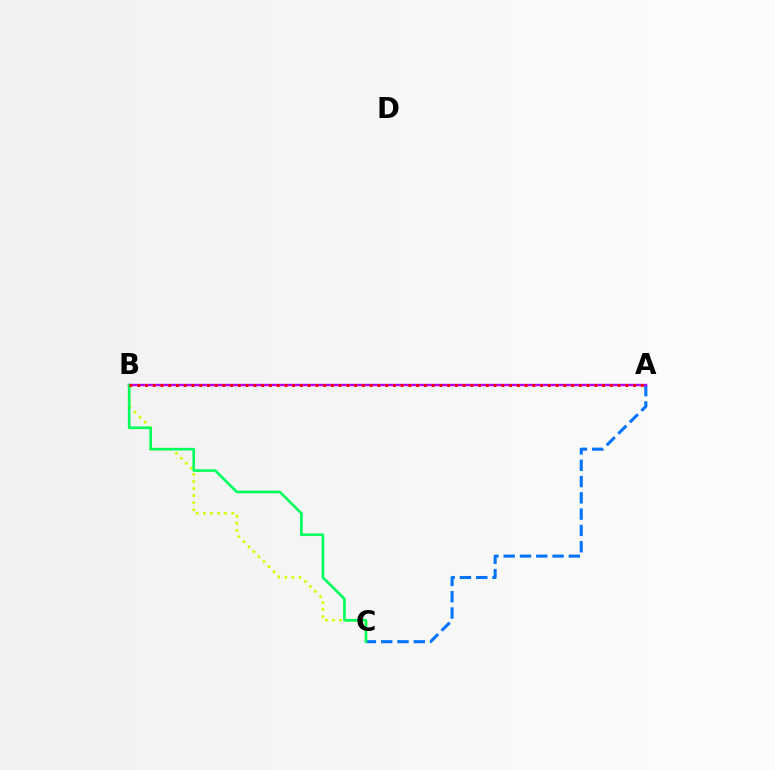{('A', 'C'): [{'color': '#0074ff', 'line_style': 'dashed', 'thickness': 2.21}], ('B', 'C'): [{'color': '#d1ff00', 'line_style': 'dotted', 'thickness': 1.92}, {'color': '#00ff5c', 'line_style': 'solid', 'thickness': 1.91}], ('A', 'B'): [{'color': '#b900ff', 'line_style': 'solid', 'thickness': 1.7}, {'color': '#ff0000', 'line_style': 'dotted', 'thickness': 2.11}]}